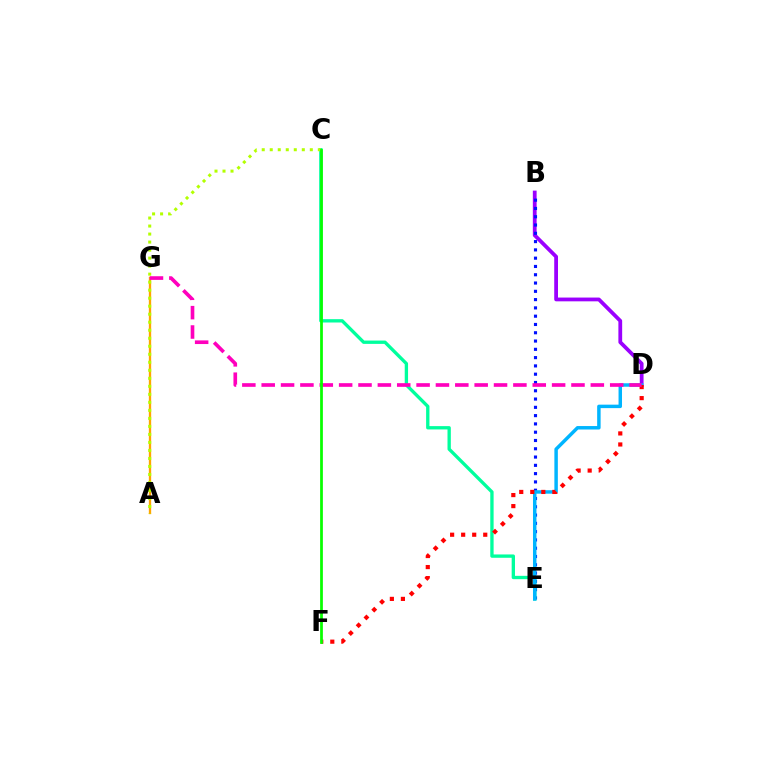{('B', 'D'): [{'color': '#9b00ff', 'line_style': 'solid', 'thickness': 2.72}], ('B', 'E'): [{'color': '#0010ff', 'line_style': 'dotted', 'thickness': 2.25}], ('C', 'E'): [{'color': '#00ff9d', 'line_style': 'solid', 'thickness': 2.4}], ('D', 'E'): [{'color': '#00b5ff', 'line_style': 'solid', 'thickness': 2.5}], ('D', 'F'): [{'color': '#ff0000', 'line_style': 'dotted', 'thickness': 3.0}], ('A', 'G'): [{'color': '#ffa500', 'line_style': 'solid', 'thickness': 1.67}], ('A', 'C'): [{'color': '#b3ff00', 'line_style': 'dotted', 'thickness': 2.18}], ('D', 'G'): [{'color': '#ff00bd', 'line_style': 'dashed', 'thickness': 2.63}], ('C', 'F'): [{'color': '#08ff00', 'line_style': 'solid', 'thickness': 1.98}]}